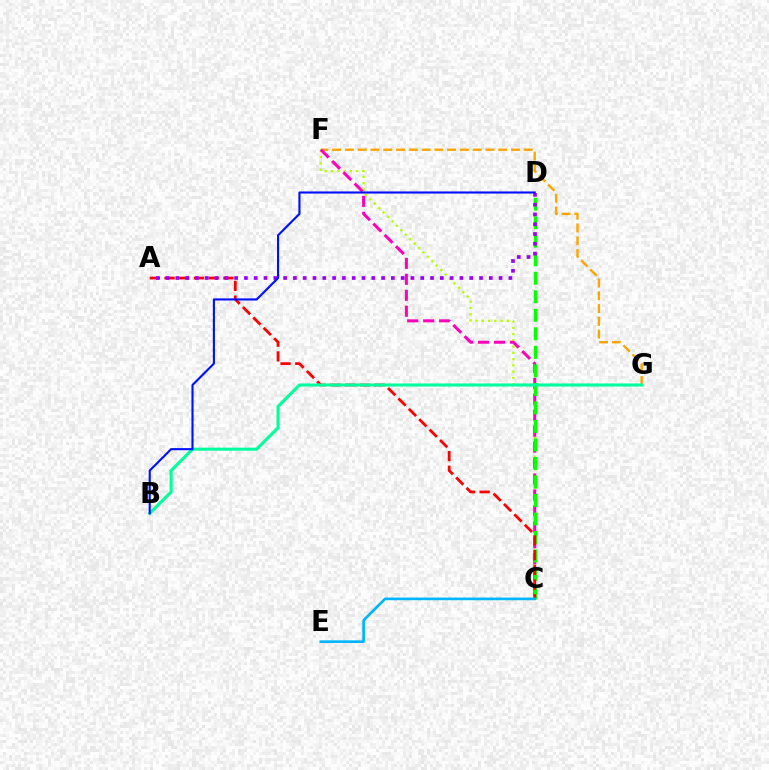{('C', 'F'): [{'color': '#b3ff00', 'line_style': 'dotted', 'thickness': 1.7}, {'color': '#ff00bd', 'line_style': 'dashed', 'thickness': 2.17}], ('F', 'G'): [{'color': '#ffa500', 'line_style': 'dashed', 'thickness': 1.74}], ('C', 'D'): [{'color': '#08ff00', 'line_style': 'dashed', 'thickness': 2.52}], ('A', 'C'): [{'color': '#ff0000', 'line_style': 'dashed', 'thickness': 2.0}], ('B', 'G'): [{'color': '#00ff9d', 'line_style': 'solid', 'thickness': 2.21}], ('A', 'D'): [{'color': '#9b00ff', 'line_style': 'dotted', 'thickness': 2.66}], ('B', 'D'): [{'color': '#0010ff', 'line_style': 'solid', 'thickness': 1.53}], ('C', 'E'): [{'color': '#00b5ff', 'line_style': 'solid', 'thickness': 1.92}]}